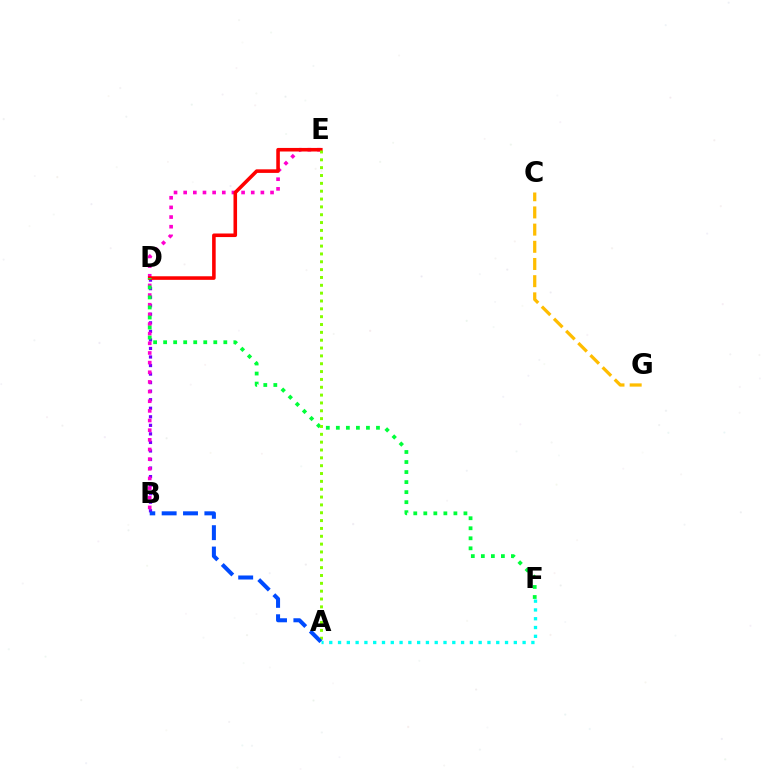{('B', 'D'): [{'color': '#7200ff', 'line_style': 'dotted', 'thickness': 2.32}], ('B', 'E'): [{'color': '#ff00cf', 'line_style': 'dotted', 'thickness': 2.62}], ('D', 'E'): [{'color': '#ff0000', 'line_style': 'solid', 'thickness': 2.57}], ('D', 'F'): [{'color': '#00ff39', 'line_style': 'dotted', 'thickness': 2.73}], ('A', 'F'): [{'color': '#00fff6', 'line_style': 'dotted', 'thickness': 2.39}], ('A', 'E'): [{'color': '#84ff00', 'line_style': 'dotted', 'thickness': 2.13}], ('A', 'B'): [{'color': '#004bff', 'line_style': 'dashed', 'thickness': 2.9}], ('C', 'G'): [{'color': '#ffbd00', 'line_style': 'dashed', 'thickness': 2.33}]}